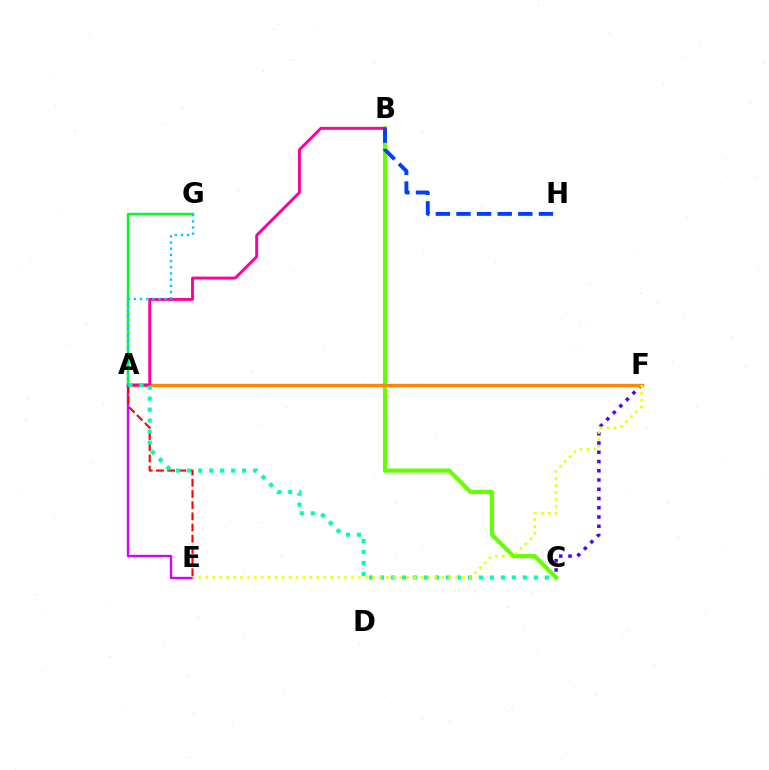{('B', 'C'): [{'color': '#66ff00', 'line_style': 'solid', 'thickness': 3.0}], ('A', 'G'): [{'color': '#00ff27', 'line_style': 'solid', 'thickness': 1.76}, {'color': '#00c7ff', 'line_style': 'dotted', 'thickness': 1.68}], ('C', 'F'): [{'color': '#4f00ff', 'line_style': 'dotted', 'thickness': 2.51}], ('A', 'F'): [{'color': '#ff8800', 'line_style': 'solid', 'thickness': 2.43}], ('A', 'E'): [{'color': '#d600ff', 'line_style': 'solid', 'thickness': 1.7}, {'color': '#ff0000', 'line_style': 'dashed', 'thickness': 1.52}], ('A', 'B'): [{'color': '#ff00a0', 'line_style': 'solid', 'thickness': 2.09}], ('B', 'H'): [{'color': '#003fff', 'line_style': 'dashed', 'thickness': 2.8}], ('A', 'C'): [{'color': '#00ffaf', 'line_style': 'dotted', 'thickness': 2.99}], ('E', 'F'): [{'color': '#eeff00', 'line_style': 'dotted', 'thickness': 1.89}]}